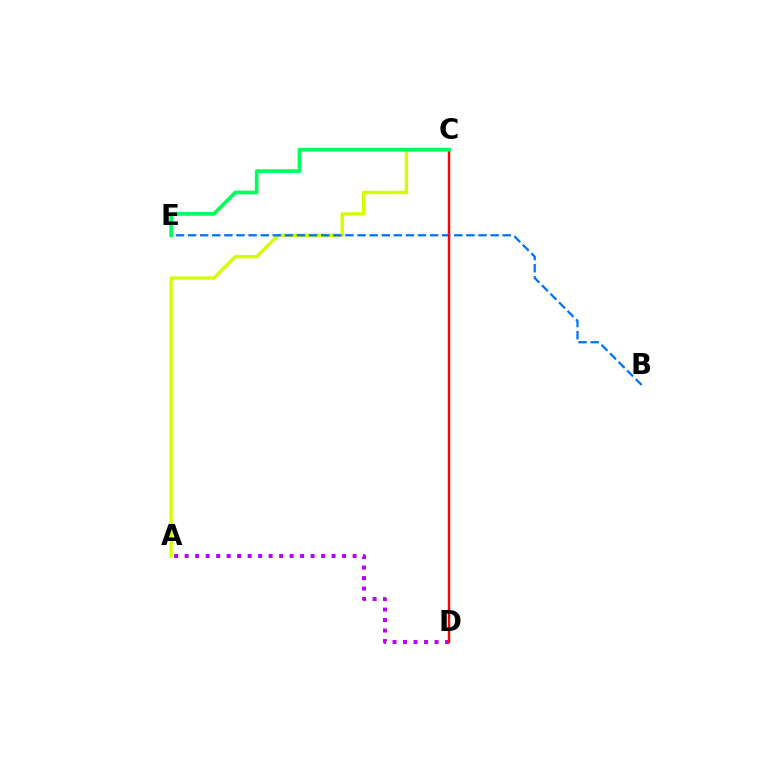{('A', 'D'): [{'color': '#b900ff', 'line_style': 'dotted', 'thickness': 2.85}], ('A', 'C'): [{'color': '#d1ff00', 'line_style': 'solid', 'thickness': 2.39}], ('B', 'E'): [{'color': '#0074ff', 'line_style': 'dashed', 'thickness': 1.64}], ('C', 'D'): [{'color': '#ff0000', 'line_style': 'solid', 'thickness': 1.77}], ('C', 'E'): [{'color': '#00ff5c', 'line_style': 'solid', 'thickness': 2.65}]}